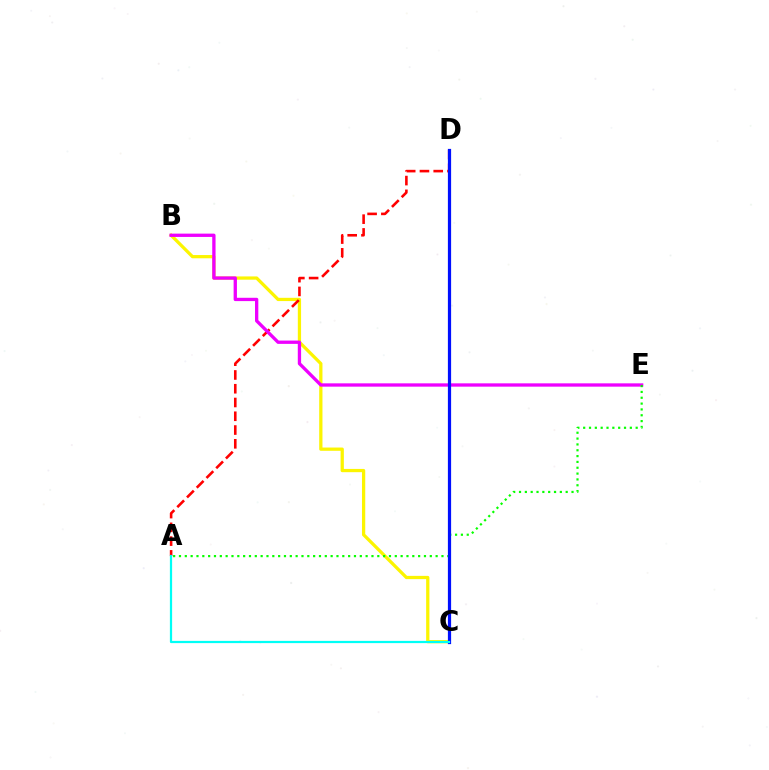{('B', 'C'): [{'color': '#fcf500', 'line_style': 'solid', 'thickness': 2.34}], ('A', 'D'): [{'color': '#ff0000', 'line_style': 'dashed', 'thickness': 1.87}], ('B', 'E'): [{'color': '#ee00ff', 'line_style': 'solid', 'thickness': 2.38}], ('A', 'E'): [{'color': '#08ff00', 'line_style': 'dotted', 'thickness': 1.58}], ('C', 'D'): [{'color': '#0010ff', 'line_style': 'solid', 'thickness': 2.32}], ('A', 'C'): [{'color': '#00fff6', 'line_style': 'solid', 'thickness': 1.6}]}